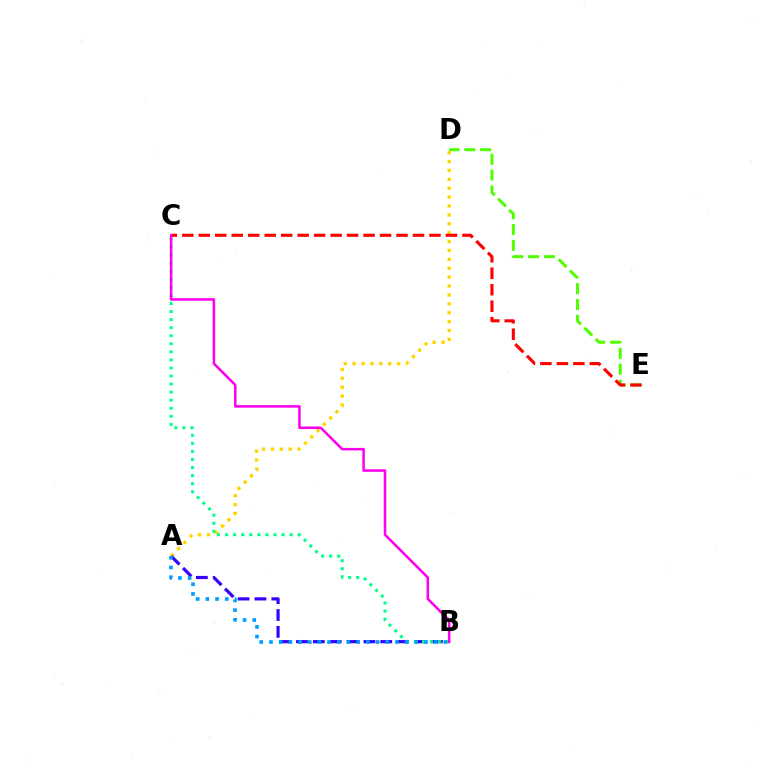{('A', 'D'): [{'color': '#ffd500', 'line_style': 'dotted', 'thickness': 2.42}], ('A', 'B'): [{'color': '#3700ff', 'line_style': 'dashed', 'thickness': 2.29}, {'color': '#009eff', 'line_style': 'dotted', 'thickness': 2.63}], ('D', 'E'): [{'color': '#4fff00', 'line_style': 'dashed', 'thickness': 2.15}], ('C', 'E'): [{'color': '#ff0000', 'line_style': 'dashed', 'thickness': 2.24}], ('B', 'C'): [{'color': '#00ff86', 'line_style': 'dotted', 'thickness': 2.19}, {'color': '#ff00ed', 'line_style': 'solid', 'thickness': 1.83}]}